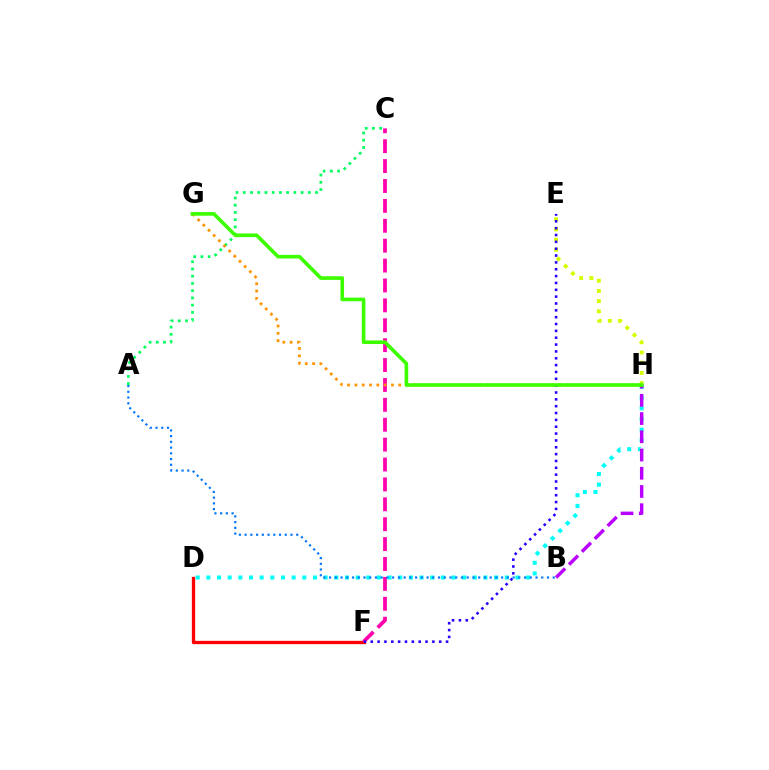{('D', 'F'): [{'color': '#ff0000', 'line_style': 'solid', 'thickness': 2.38}], ('E', 'H'): [{'color': '#d1ff00', 'line_style': 'dotted', 'thickness': 2.77}], ('D', 'H'): [{'color': '#00fff6', 'line_style': 'dotted', 'thickness': 2.9}], ('A', 'C'): [{'color': '#00ff5c', 'line_style': 'dotted', 'thickness': 1.96}], ('C', 'F'): [{'color': '#ff00ac', 'line_style': 'dashed', 'thickness': 2.7}], ('A', 'B'): [{'color': '#0074ff', 'line_style': 'dotted', 'thickness': 1.56}], ('B', 'H'): [{'color': '#b900ff', 'line_style': 'dashed', 'thickness': 2.48}], ('G', 'H'): [{'color': '#ff9400', 'line_style': 'dotted', 'thickness': 1.99}, {'color': '#3dff00', 'line_style': 'solid', 'thickness': 2.61}], ('E', 'F'): [{'color': '#2500ff', 'line_style': 'dotted', 'thickness': 1.86}]}